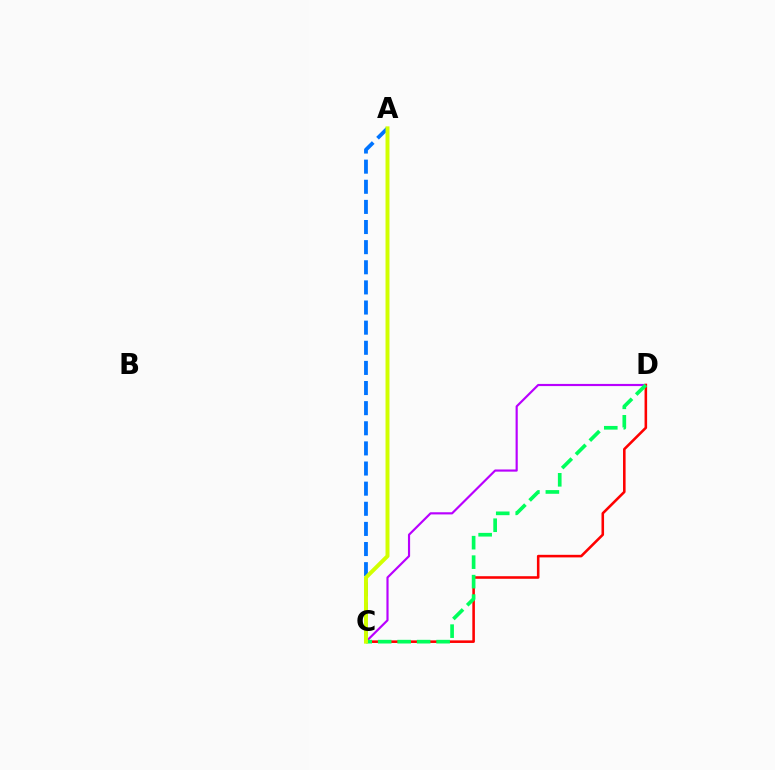{('C', 'D'): [{'color': '#b900ff', 'line_style': 'solid', 'thickness': 1.56}, {'color': '#ff0000', 'line_style': 'solid', 'thickness': 1.85}, {'color': '#00ff5c', 'line_style': 'dashed', 'thickness': 2.65}], ('A', 'C'): [{'color': '#0074ff', 'line_style': 'dashed', 'thickness': 2.73}, {'color': '#d1ff00', 'line_style': 'solid', 'thickness': 2.84}]}